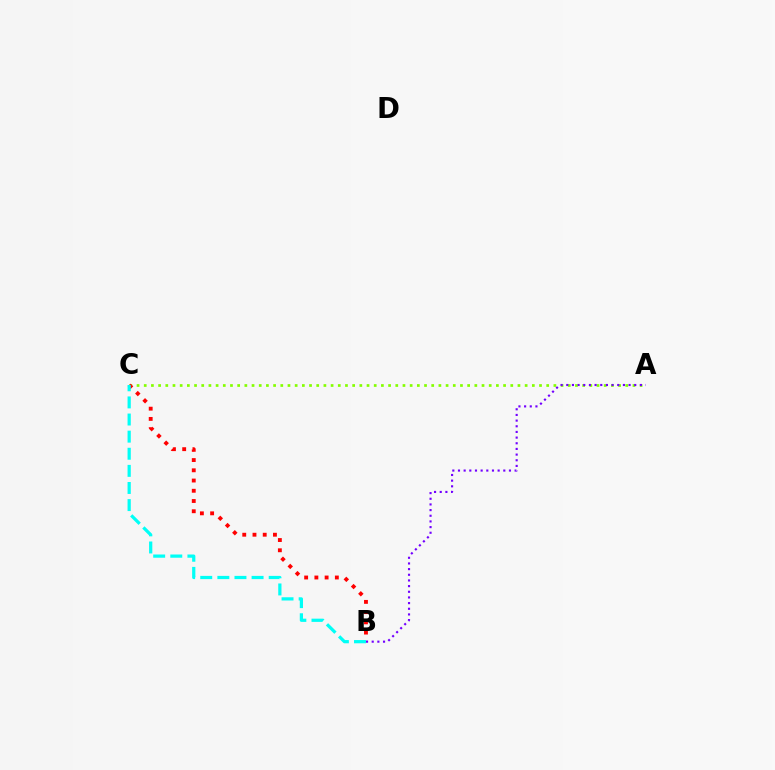{('A', 'C'): [{'color': '#84ff00', 'line_style': 'dotted', 'thickness': 1.95}], ('B', 'C'): [{'color': '#ff0000', 'line_style': 'dotted', 'thickness': 2.78}, {'color': '#00fff6', 'line_style': 'dashed', 'thickness': 2.32}], ('A', 'B'): [{'color': '#7200ff', 'line_style': 'dotted', 'thickness': 1.54}]}